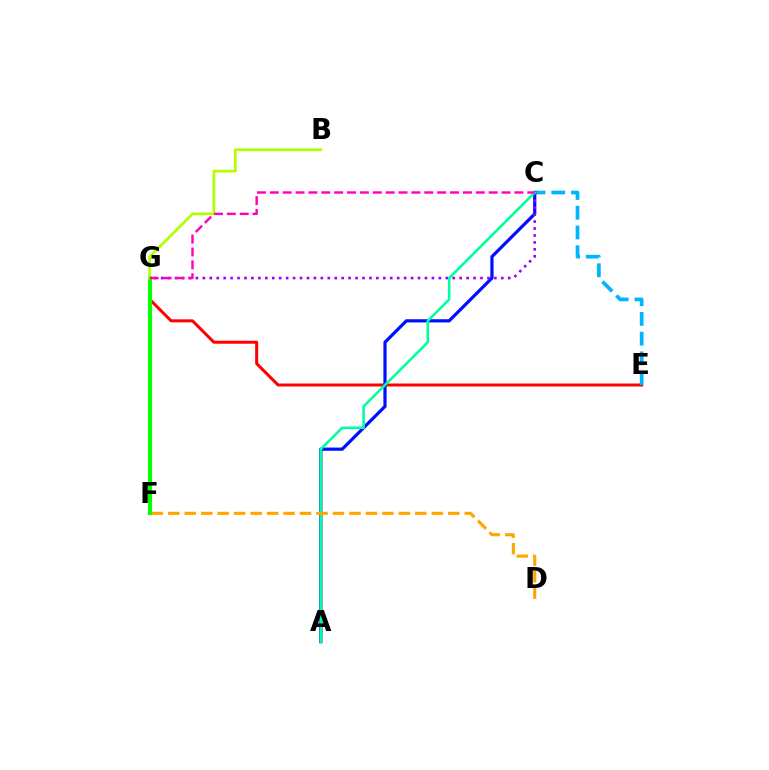{('E', 'G'): [{'color': '#ff0000', 'line_style': 'solid', 'thickness': 2.17}], ('F', 'G'): [{'color': '#08ff00', 'line_style': 'solid', 'thickness': 2.98}], ('C', 'E'): [{'color': '#00b5ff', 'line_style': 'dashed', 'thickness': 2.68}], ('A', 'C'): [{'color': '#0010ff', 'line_style': 'solid', 'thickness': 2.32}, {'color': '#00ff9d', 'line_style': 'solid', 'thickness': 1.85}], ('C', 'G'): [{'color': '#9b00ff', 'line_style': 'dotted', 'thickness': 1.89}, {'color': '#ff00bd', 'line_style': 'dashed', 'thickness': 1.75}], ('B', 'G'): [{'color': '#b3ff00', 'line_style': 'solid', 'thickness': 1.97}], ('D', 'F'): [{'color': '#ffa500', 'line_style': 'dashed', 'thickness': 2.24}]}